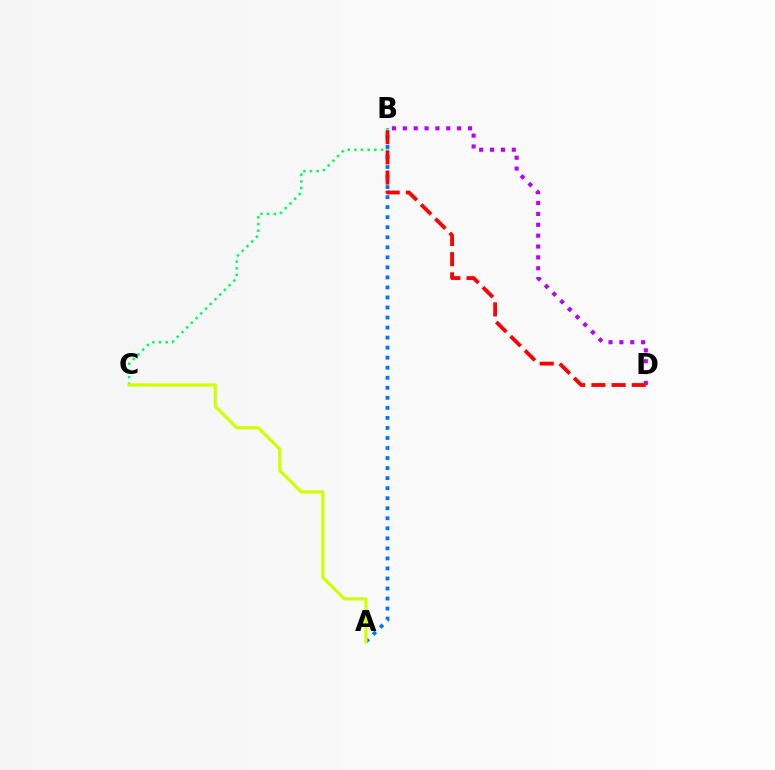{('B', 'D'): [{'color': '#b900ff', 'line_style': 'dotted', 'thickness': 2.95}, {'color': '#ff0000', 'line_style': 'dashed', 'thickness': 2.74}], ('B', 'C'): [{'color': '#00ff5c', 'line_style': 'dotted', 'thickness': 1.81}], ('A', 'B'): [{'color': '#0074ff', 'line_style': 'dotted', 'thickness': 2.73}], ('A', 'C'): [{'color': '#d1ff00', 'line_style': 'solid', 'thickness': 2.3}]}